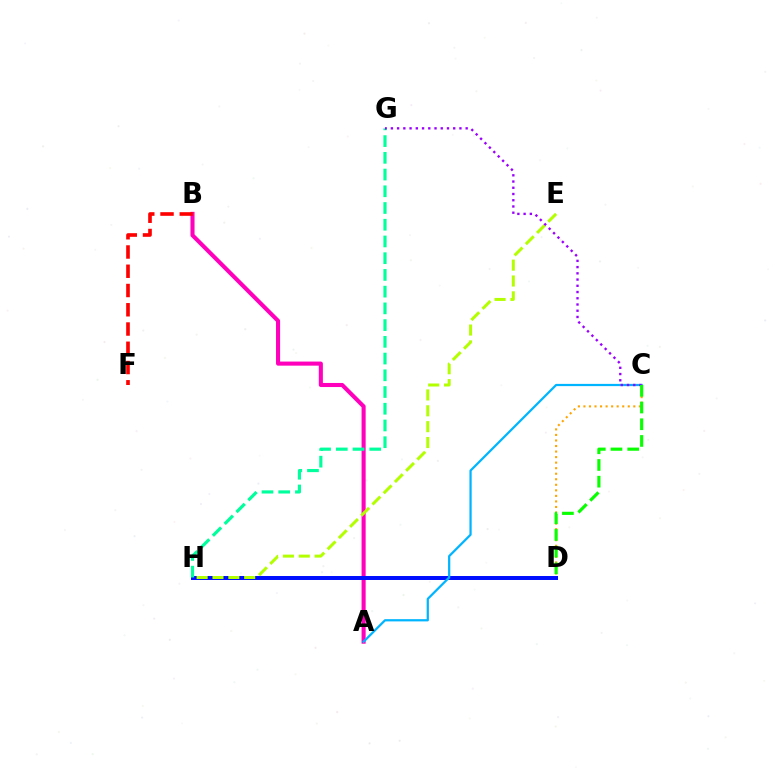{('A', 'B'): [{'color': '#ff00bd', 'line_style': 'solid', 'thickness': 2.94}], ('C', 'D'): [{'color': '#ffa500', 'line_style': 'dotted', 'thickness': 1.51}, {'color': '#08ff00', 'line_style': 'dashed', 'thickness': 2.27}], ('B', 'F'): [{'color': '#ff0000', 'line_style': 'dashed', 'thickness': 2.62}], ('D', 'H'): [{'color': '#0010ff', 'line_style': 'solid', 'thickness': 2.87}], ('E', 'H'): [{'color': '#b3ff00', 'line_style': 'dashed', 'thickness': 2.15}], ('G', 'H'): [{'color': '#00ff9d', 'line_style': 'dashed', 'thickness': 2.27}], ('A', 'C'): [{'color': '#00b5ff', 'line_style': 'solid', 'thickness': 1.61}], ('C', 'G'): [{'color': '#9b00ff', 'line_style': 'dotted', 'thickness': 1.69}]}